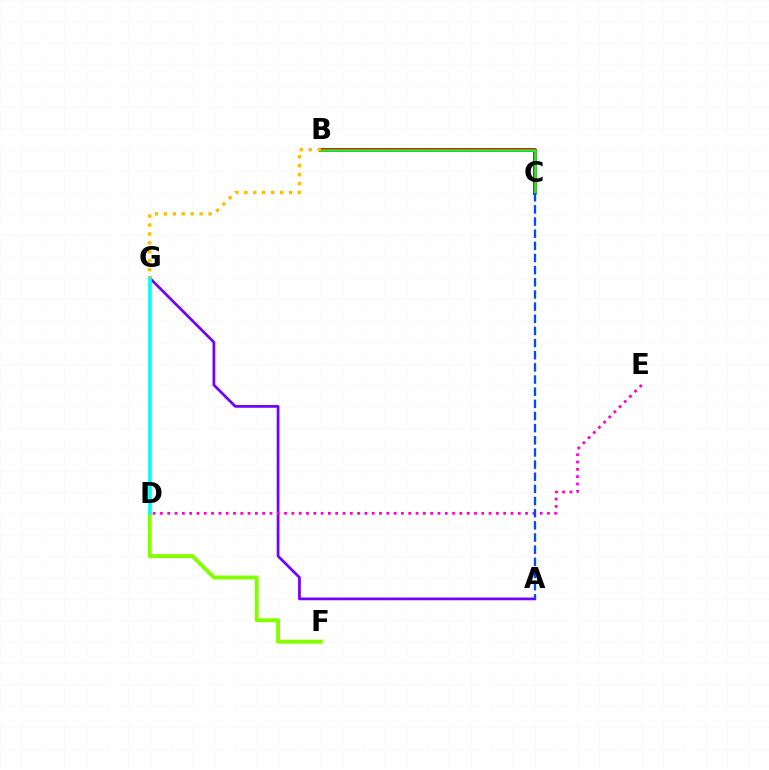{('D', 'F'): [{'color': '#84ff00', 'line_style': 'solid', 'thickness': 2.84}], ('A', 'G'): [{'color': '#7200ff', 'line_style': 'solid', 'thickness': 1.97}], ('B', 'C'): [{'color': '#ff0000', 'line_style': 'solid', 'thickness': 2.82}, {'color': '#00ff39', 'line_style': 'solid', 'thickness': 1.81}], ('D', 'G'): [{'color': '#00fff6', 'line_style': 'solid', 'thickness': 2.63}], ('B', 'G'): [{'color': '#ffbd00', 'line_style': 'dotted', 'thickness': 2.43}], ('D', 'E'): [{'color': '#ff00cf', 'line_style': 'dotted', 'thickness': 1.98}], ('A', 'C'): [{'color': '#004bff', 'line_style': 'dashed', 'thickness': 1.65}]}